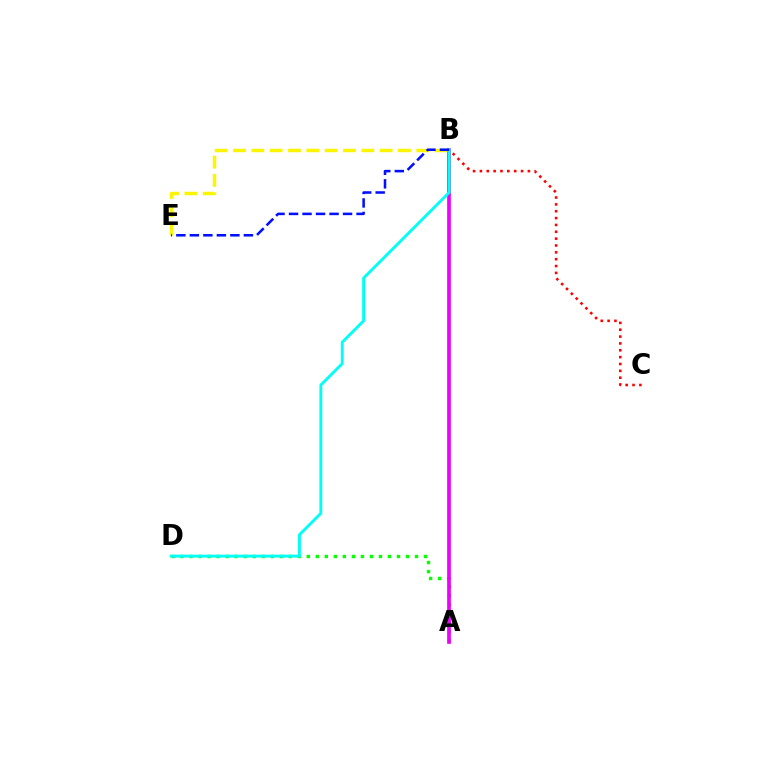{('A', 'D'): [{'color': '#08ff00', 'line_style': 'dotted', 'thickness': 2.45}], ('B', 'C'): [{'color': '#ff0000', 'line_style': 'dotted', 'thickness': 1.86}], ('A', 'B'): [{'color': '#ee00ff', 'line_style': 'solid', 'thickness': 2.67}], ('B', 'E'): [{'color': '#fcf500', 'line_style': 'dashed', 'thickness': 2.49}, {'color': '#0010ff', 'line_style': 'dashed', 'thickness': 1.83}], ('B', 'D'): [{'color': '#00fff6', 'line_style': 'solid', 'thickness': 2.06}]}